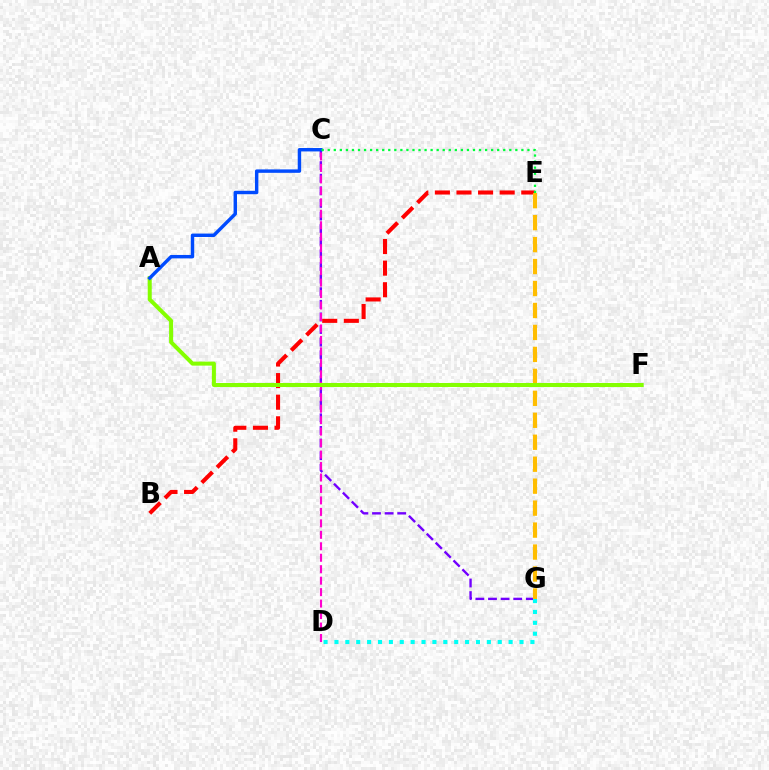{('C', 'G'): [{'color': '#7200ff', 'line_style': 'dashed', 'thickness': 1.71}], ('C', 'D'): [{'color': '#ff00cf', 'line_style': 'dashed', 'thickness': 1.56}], ('B', 'E'): [{'color': '#ff0000', 'line_style': 'dashed', 'thickness': 2.93}], ('E', 'G'): [{'color': '#ffbd00', 'line_style': 'dashed', 'thickness': 2.98}], ('D', 'G'): [{'color': '#00fff6', 'line_style': 'dotted', 'thickness': 2.96}], ('A', 'F'): [{'color': '#84ff00', 'line_style': 'solid', 'thickness': 2.9}], ('A', 'C'): [{'color': '#004bff', 'line_style': 'solid', 'thickness': 2.47}], ('C', 'E'): [{'color': '#00ff39', 'line_style': 'dotted', 'thickness': 1.64}]}